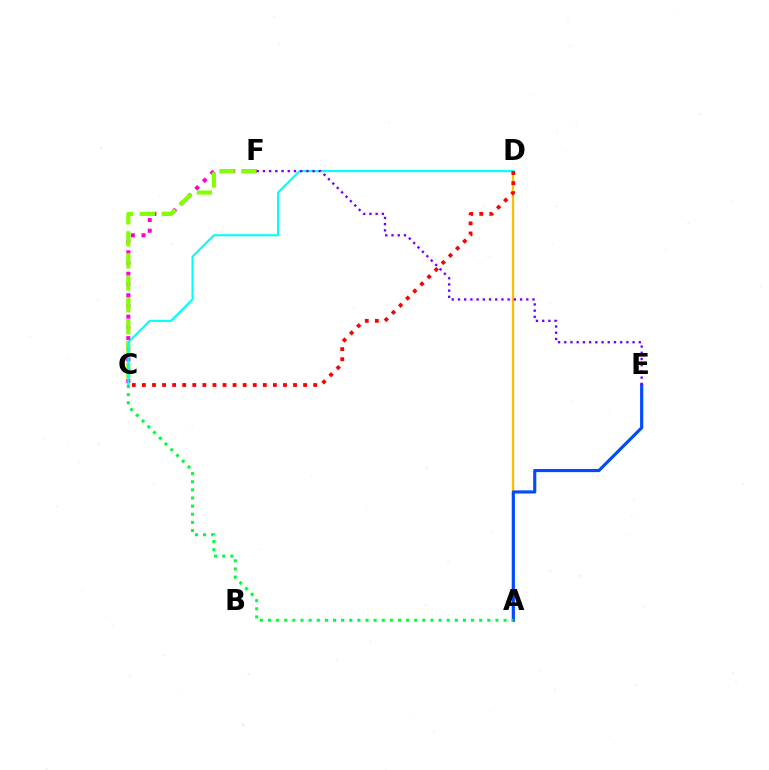{('C', 'F'): [{'color': '#ff00cf', 'line_style': 'dotted', 'thickness': 2.92}, {'color': '#84ff00', 'line_style': 'dashed', 'thickness': 2.99}], ('A', 'D'): [{'color': '#ffbd00', 'line_style': 'solid', 'thickness': 1.61}], ('A', 'E'): [{'color': '#004bff', 'line_style': 'solid', 'thickness': 2.26}], ('C', 'D'): [{'color': '#00fff6', 'line_style': 'solid', 'thickness': 1.51}, {'color': '#ff0000', 'line_style': 'dotted', 'thickness': 2.74}], ('A', 'C'): [{'color': '#00ff39', 'line_style': 'dotted', 'thickness': 2.21}], ('E', 'F'): [{'color': '#7200ff', 'line_style': 'dotted', 'thickness': 1.69}]}